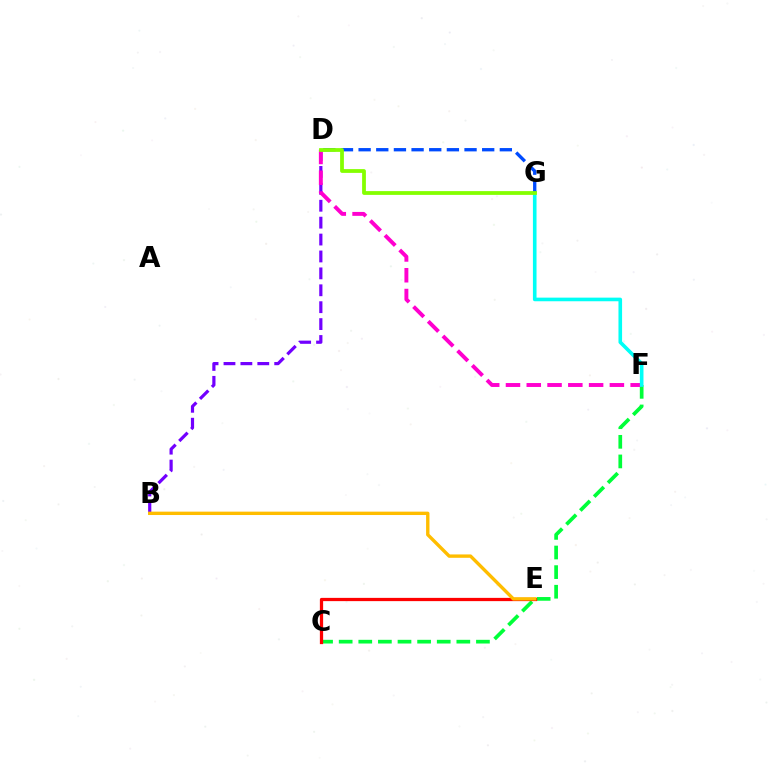{('C', 'F'): [{'color': '#00ff39', 'line_style': 'dashed', 'thickness': 2.66}], ('B', 'D'): [{'color': '#7200ff', 'line_style': 'dashed', 'thickness': 2.3}], ('C', 'E'): [{'color': '#ff0000', 'line_style': 'solid', 'thickness': 2.34}], ('D', 'F'): [{'color': '#ff00cf', 'line_style': 'dashed', 'thickness': 2.82}], ('B', 'E'): [{'color': '#ffbd00', 'line_style': 'solid', 'thickness': 2.43}], ('F', 'G'): [{'color': '#00fff6', 'line_style': 'solid', 'thickness': 2.61}], ('D', 'G'): [{'color': '#004bff', 'line_style': 'dashed', 'thickness': 2.4}, {'color': '#84ff00', 'line_style': 'solid', 'thickness': 2.72}]}